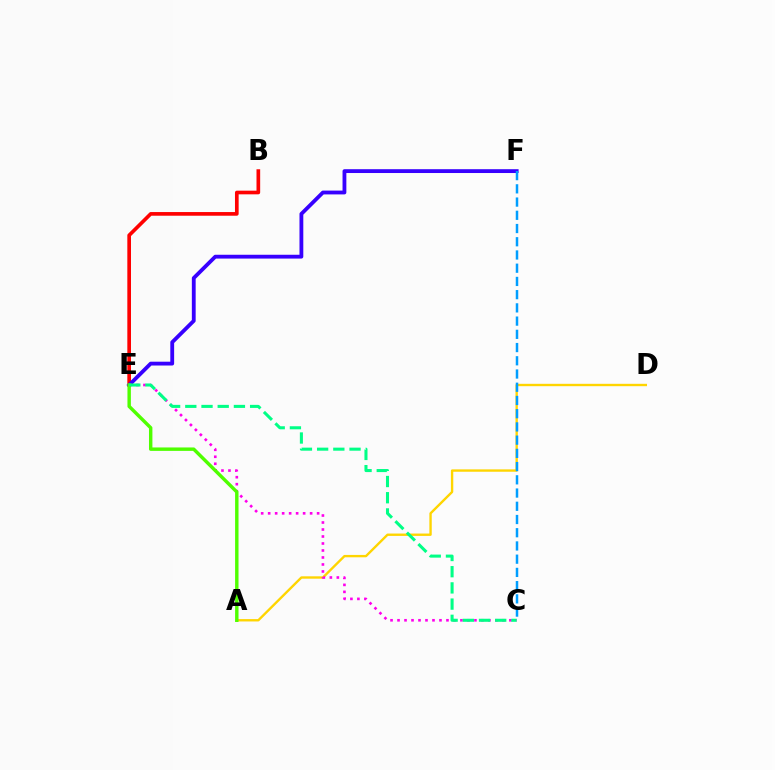{('B', 'E'): [{'color': '#ff0000', 'line_style': 'solid', 'thickness': 2.64}], ('E', 'F'): [{'color': '#3700ff', 'line_style': 'solid', 'thickness': 2.75}], ('A', 'D'): [{'color': '#ffd500', 'line_style': 'solid', 'thickness': 1.71}], ('C', 'E'): [{'color': '#ff00ed', 'line_style': 'dotted', 'thickness': 1.9}, {'color': '#00ff86', 'line_style': 'dashed', 'thickness': 2.2}], ('C', 'F'): [{'color': '#009eff', 'line_style': 'dashed', 'thickness': 1.8}], ('A', 'E'): [{'color': '#4fff00', 'line_style': 'solid', 'thickness': 2.46}]}